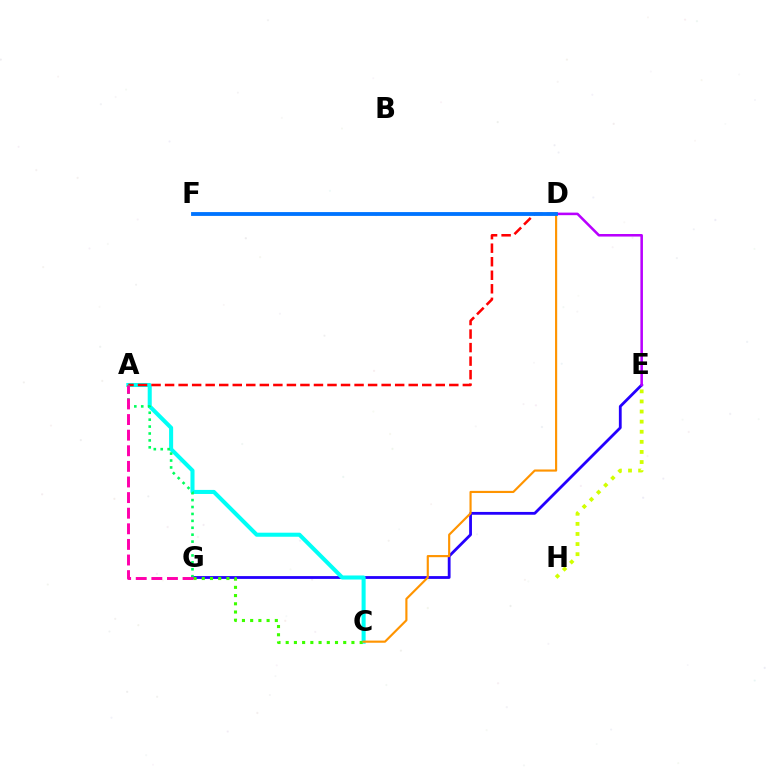{('E', 'G'): [{'color': '#2500ff', 'line_style': 'solid', 'thickness': 2.02}], ('E', 'H'): [{'color': '#d1ff00', 'line_style': 'dotted', 'thickness': 2.74}], ('A', 'C'): [{'color': '#00fff6', 'line_style': 'solid', 'thickness': 2.92}], ('D', 'E'): [{'color': '#b900ff', 'line_style': 'solid', 'thickness': 1.84}], ('C', 'G'): [{'color': '#3dff00', 'line_style': 'dotted', 'thickness': 2.23}], ('A', 'D'): [{'color': '#ff0000', 'line_style': 'dashed', 'thickness': 1.84}], ('A', 'G'): [{'color': '#00ff5c', 'line_style': 'dotted', 'thickness': 1.88}, {'color': '#ff00ac', 'line_style': 'dashed', 'thickness': 2.12}], ('C', 'D'): [{'color': '#ff9400', 'line_style': 'solid', 'thickness': 1.55}], ('D', 'F'): [{'color': '#0074ff', 'line_style': 'solid', 'thickness': 2.76}]}